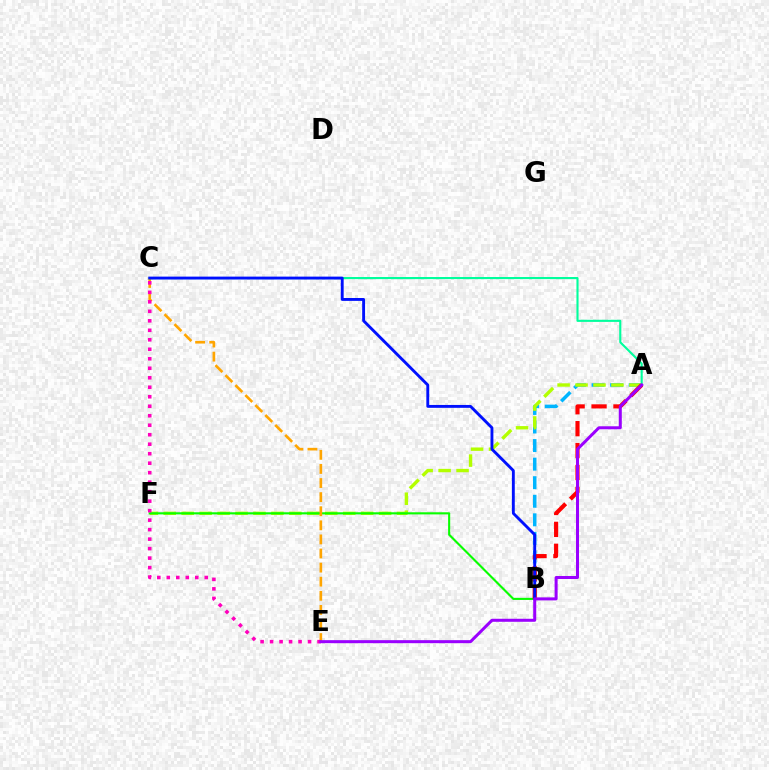{('A', 'B'): [{'color': '#00b5ff', 'line_style': 'dashed', 'thickness': 2.52}, {'color': '#ff0000', 'line_style': 'dashed', 'thickness': 2.98}], ('A', 'F'): [{'color': '#b3ff00', 'line_style': 'dashed', 'thickness': 2.44}], ('B', 'F'): [{'color': '#08ff00', 'line_style': 'solid', 'thickness': 1.52}], ('C', 'E'): [{'color': '#ffa500', 'line_style': 'dashed', 'thickness': 1.91}, {'color': '#ff00bd', 'line_style': 'dotted', 'thickness': 2.58}], ('A', 'C'): [{'color': '#00ff9d', 'line_style': 'solid', 'thickness': 1.52}], ('B', 'C'): [{'color': '#0010ff', 'line_style': 'solid', 'thickness': 2.07}], ('A', 'E'): [{'color': '#9b00ff', 'line_style': 'solid', 'thickness': 2.17}]}